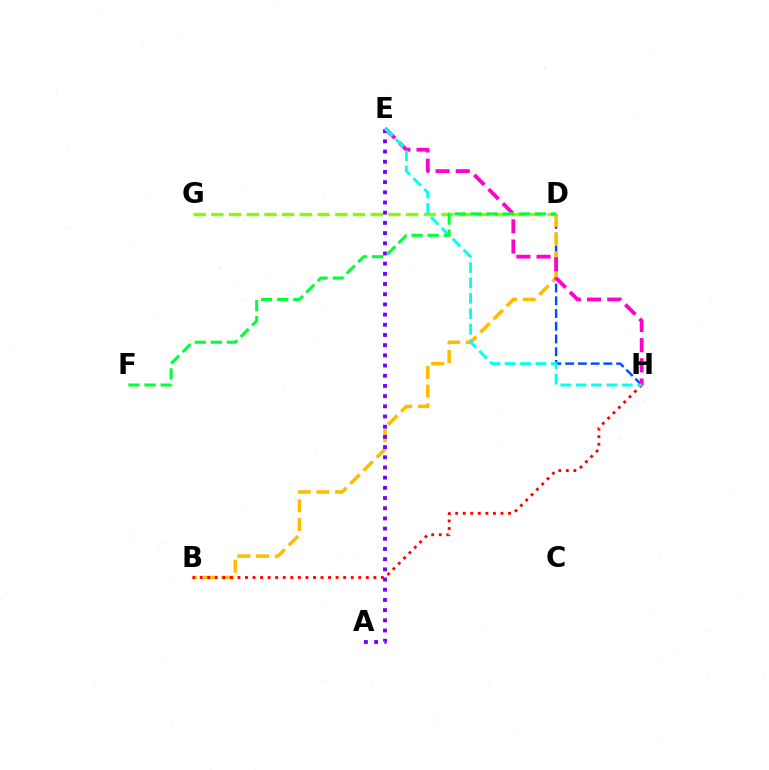{('D', 'H'): [{'color': '#004bff', 'line_style': 'dashed', 'thickness': 1.73}], ('B', 'D'): [{'color': '#ffbd00', 'line_style': 'dashed', 'thickness': 2.54}], ('B', 'H'): [{'color': '#ff0000', 'line_style': 'dotted', 'thickness': 2.05}], ('A', 'E'): [{'color': '#7200ff', 'line_style': 'dotted', 'thickness': 2.77}], ('E', 'H'): [{'color': '#ff00cf', 'line_style': 'dashed', 'thickness': 2.74}, {'color': '#00fff6', 'line_style': 'dashed', 'thickness': 2.09}], ('D', 'G'): [{'color': '#84ff00', 'line_style': 'dashed', 'thickness': 2.4}], ('D', 'F'): [{'color': '#00ff39', 'line_style': 'dashed', 'thickness': 2.19}]}